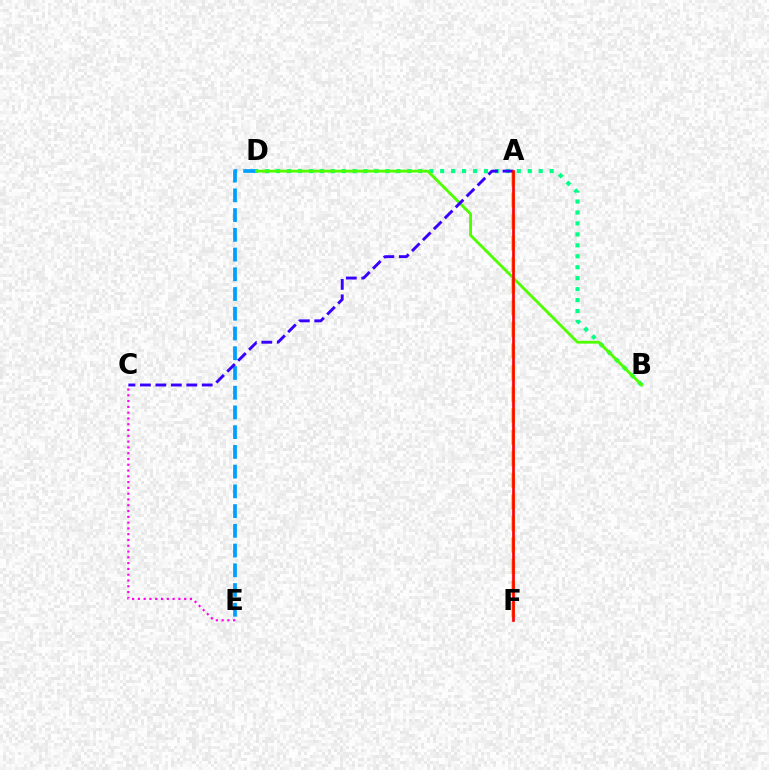{('C', 'E'): [{'color': '#ff00ed', 'line_style': 'dotted', 'thickness': 1.57}], ('D', 'E'): [{'color': '#009eff', 'line_style': 'dashed', 'thickness': 2.68}], ('A', 'F'): [{'color': '#ffd500', 'line_style': 'dashed', 'thickness': 2.93}, {'color': '#ff0000', 'line_style': 'solid', 'thickness': 1.92}], ('B', 'D'): [{'color': '#00ff86', 'line_style': 'dotted', 'thickness': 2.97}, {'color': '#4fff00', 'line_style': 'solid', 'thickness': 2.05}], ('A', 'C'): [{'color': '#3700ff', 'line_style': 'dashed', 'thickness': 2.1}]}